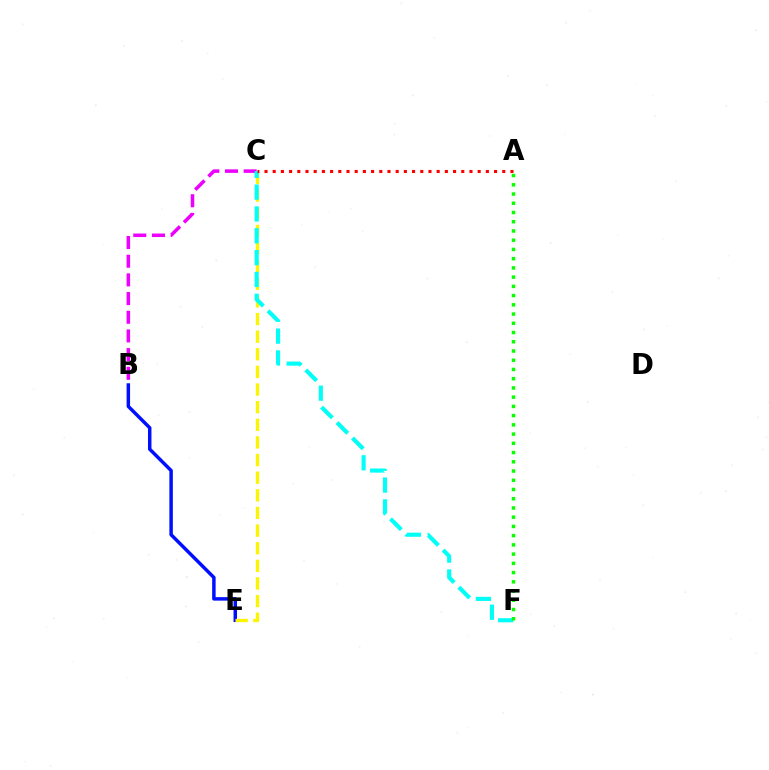{('B', 'E'): [{'color': '#0010ff', 'line_style': 'solid', 'thickness': 2.5}], ('B', 'C'): [{'color': '#ee00ff', 'line_style': 'dashed', 'thickness': 2.54}], ('C', 'E'): [{'color': '#fcf500', 'line_style': 'dashed', 'thickness': 2.39}], ('C', 'F'): [{'color': '#00fff6', 'line_style': 'dashed', 'thickness': 2.97}], ('A', 'C'): [{'color': '#ff0000', 'line_style': 'dotted', 'thickness': 2.23}], ('A', 'F'): [{'color': '#08ff00', 'line_style': 'dotted', 'thickness': 2.51}]}